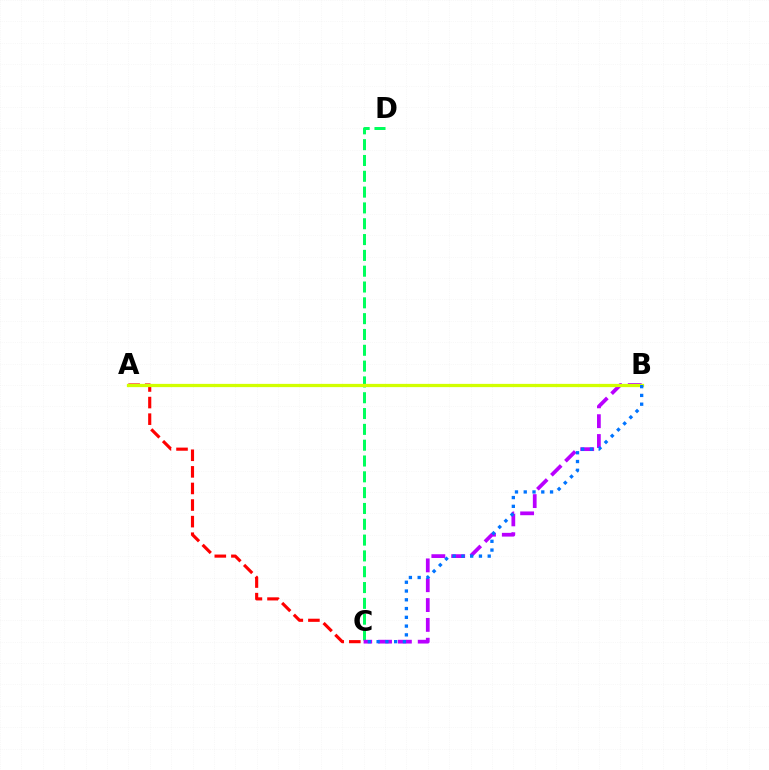{('C', 'D'): [{'color': '#00ff5c', 'line_style': 'dashed', 'thickness': 2.15}], ('B', 'C'): [{'color': '#b900ff', 'line_style': 'dashed', 'thickness': 2.69}, {'color': '#0074ff', 'line_style': 'dotted', 'thickness': 2.38}], ('A', 'C'): [{'color': '#ff0000', 'line_style': 'dashed', 'thickness': 2.25}], ('A', 'B'): [{'color': '#d1ff00', 'line_style': 'solid', 'thickness': 2.35}]}